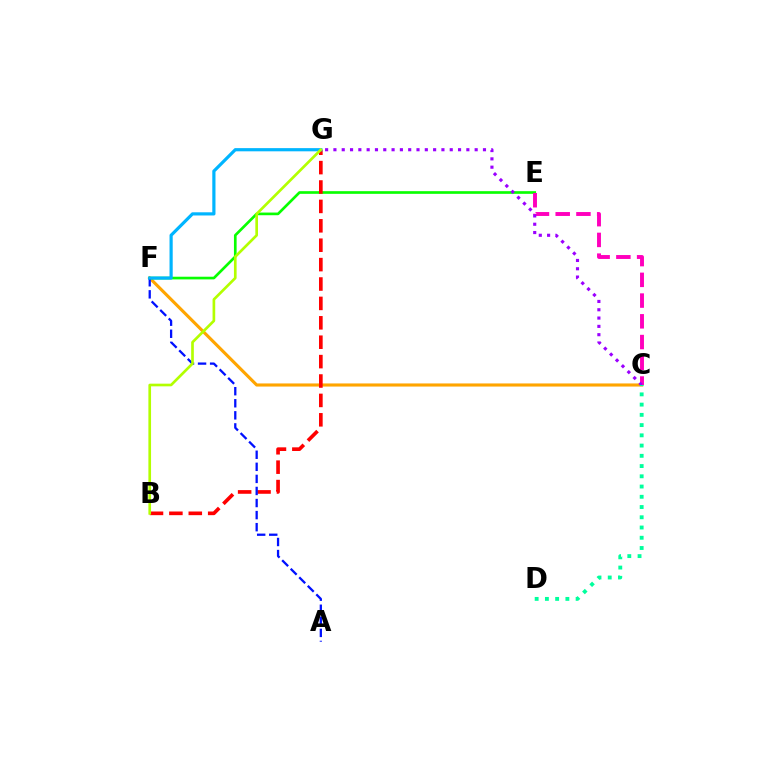{('C', 'F'): [{'color': '#ffa500', 'line_style': 'solid', 'thickness': 2.25}], ('E', 'F'): [{'color': '#08ff00', 'line_style': 'solid', 'thickness': 1.92}], ('C', 'E'): [{'color': '#ff00bd', 'line_style': 'dashed', 'thickness': 2.82}], ('C', 'G'): [{'color': '#9b00ff', 'line_style': 'dotted', 'thickness': 2.26}], ('B', 'G'): [{'color': '#ff0000', 'line_style': 'dashed', 'thickness': 2.64}, {'color': '#b3ff00', 'line_style': 'solid', 'thickness': 1.92}], ('C', 'D'): [{'color': '#00ff9d', 'line_style': 'dotted', 'thickness': 2.78}], ('A', 'F'): [{'color': '#0010ff', 'line_style': 'dashed', 'thickness': 1.64}], ('F', 'G'): [{'color': '#00b5ff', 'line_style': 'solid', 'thickness': 2.29}]}